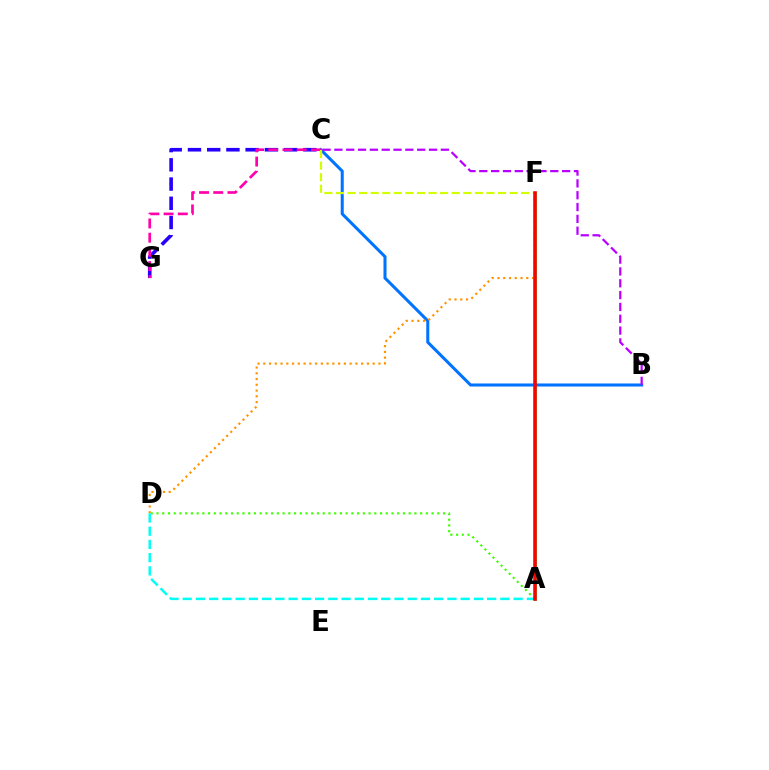{('A', 'F'): [{'color': '#00ff5c', 'line_style': 'solid', 'thickness': 1.99}, {'color': '#ff0000', 'line_style': 'solid', 'thickness': 2.57}], ('B', 'C'): [{'color': '#0074ff', 'line_style': 'solid', 'thickness': 2.19}, {'color': '#b900ff', 'line_style': 'dashed', 'thickness': 1.61}], ('D', 'F'): [{'color': '#ff9400', 'line_style': 'dotted', 'thickness': 1.56}], ('C', 'G'): [{'color': '#2500ff', 'line_style': 'dashed', 'thickness': 2.61}, {'color': '#ff00ac', 'line_style': 'dashed', 'thickness': 1.93}], ('A', 'D'): [{'color': '#3dff00', 'line_style': 'dotted', 'thickness': 1.56}, {'color': '#00fff6', 'line_style': 'dashed', 'thickness': 1.8}], ('C', 'F'): [{'color': '#d1ff00', 'line_style': 'dashed', 'thickness': 1.57}]}